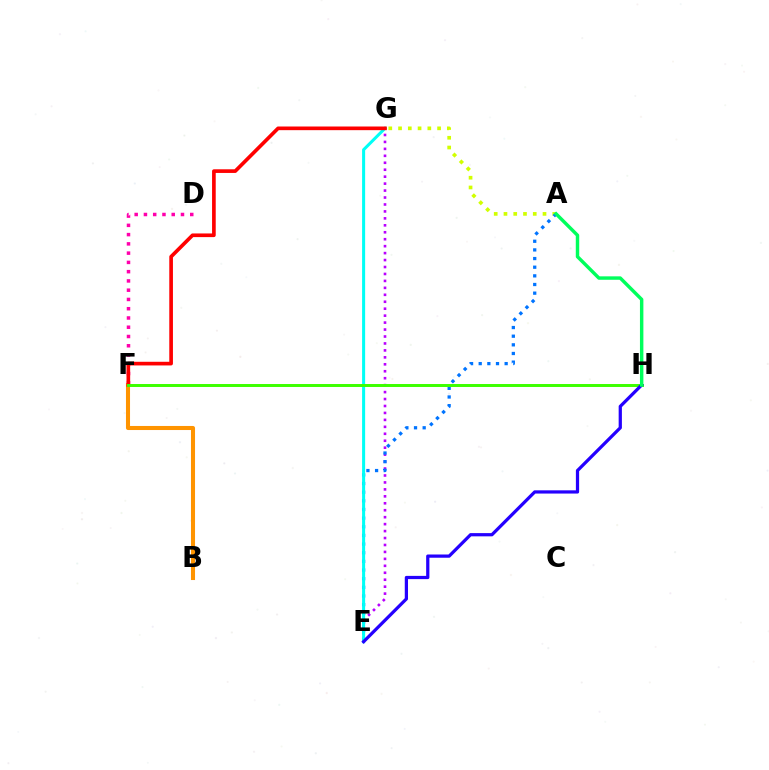{('A', 'G'): [{'color': '#d1ff00', 'line_style': 'dotted', 'thickness': 2.65}], ('E', 'G'): [{'color': '#b900ff', 'line_style': 'dotted', 'thickness': 1.89}, {'color': '#00fff6', 'line_style': 'solid', 'thickness': 2.19}], ('D', 'F'): [{'color': '#ff00ac', 'line_style': 'dotted', 'thickness': 2.52}], ('A', 'E'): [{'color': '#0074ff', 'line_style': 'dotted', 'thickness': 2.35}], ('B', 'F'): [{'color': '#ff9400', 'line_style': 'solid', 'thickness': 2.93}], ('F', 'G'): [{'color': '#ff0000', 'line_style': 'solid', 'thickness': 2.63}], ('F', 'H'): [{'color': '#3dff00', 'line_style': 'solid', 'thickness': 2.13}], ('E', 'H'): [{'color': '#2500ff', 'line_style': 'solid', 'thickness': 2.33}], ('A', 'H'): [{'color': '#00ff5c', 'line_style': 'solid', 'thickness': 2.47}]}